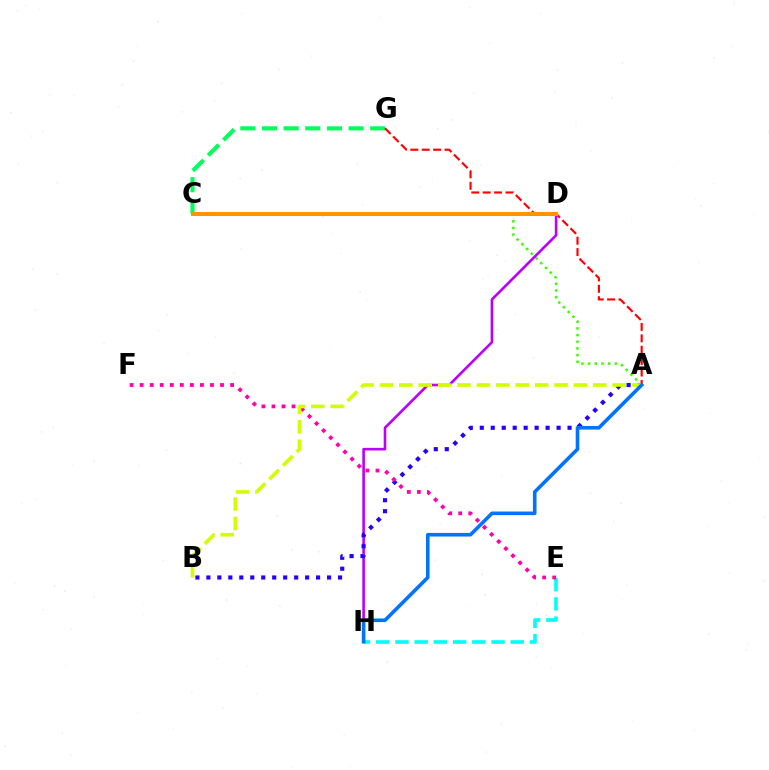{('E', 'H'): [{'color': '#00fff6', 'line_style': 'dashed', 'thickness': 2.61}], ('A', 'C'): [{'color': '#3dff00', 'line_style': 'dotted', 'thickness': 1.82}], ('D', 'H'): [{'color': '#b900ff', 'line_style': 'solid', 'thickness': 1.88}], ('A', 'B'): [{'color': '#2500ff', 'line_style': 'dotted', 'thickness': 2.98}, {'color': '#d1ff00', 'line_style': 'dashed', 'thickness': 2.63}], ('E', 'F'): [{'color': '#ff00ac', 'line_style': 'dotted', 'thickness': 2.73}], ('C', 'G'): [{'color': '#00ff5c', 'line_style': 'dashed', 'thickness': 2.94}], ('A', 'G'): [{'color': '#ff0000', 'line_style': 'dashed', 'thickness': 1.55}], ('C', 'D'): [{'color': '#ff9400', 'line_style': 'solid', 'thickness': 2.9}], ('A', 'H'): [{'color': '#0074ff', 'line_style': 'solid', 'thickness': 2.59}]}